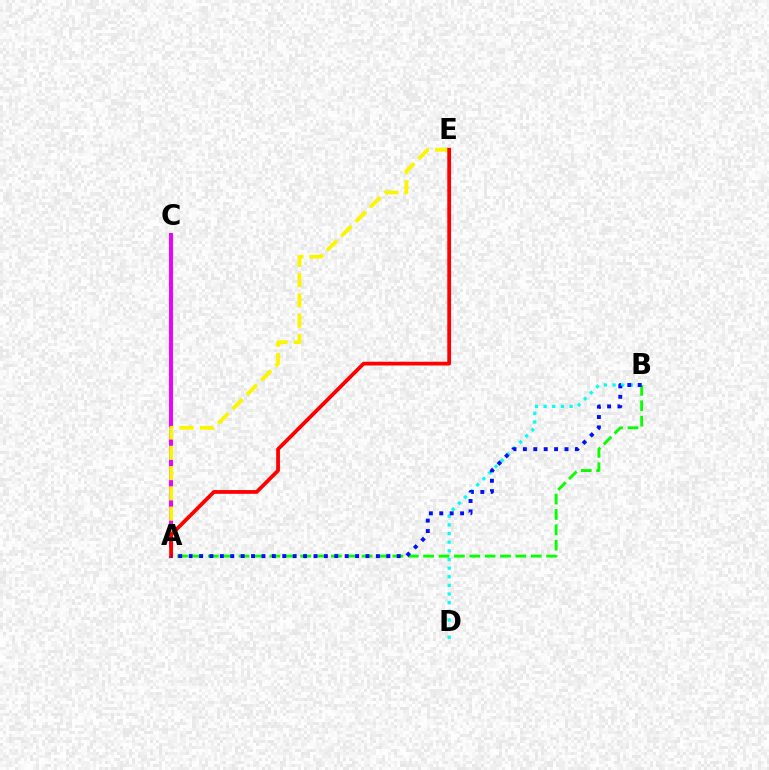{('B', 'D'): [{'color': '#00fff6', 'line_style': 'dotted', 'thickness': 2.35}], ('A', 'B'): [{'color': '#08ff00', 'line_style': 'dashed', 'thickness': 2.09}, {'color': '#0010ff', 'line_style': 'dotted', 'thickness': 2.83}], ('A', 'C'): [{'color': '#ee00ff', 'line_style': 'solid', 'thickness': 2.85}], ('A', 'E'): [{'color': '#fcf500', 'line_style': 'dashed', 'thickness': 2.75}, {'color': '#ff0000', 'line_style': 'solid', 'thickness': 2.71}]}